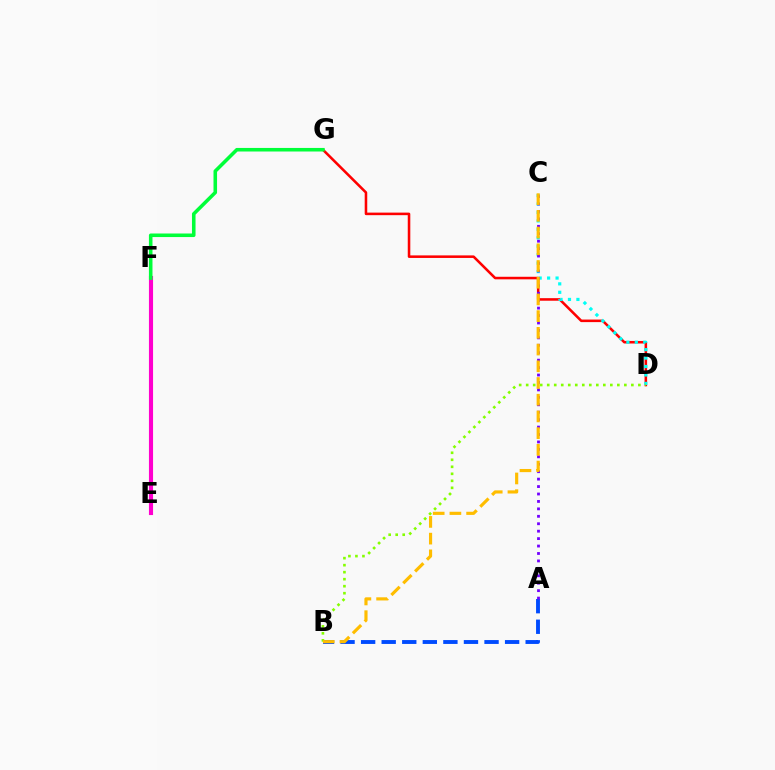{('D', 'G'): [{'color': '#ff0000', 'line_style': 'solid', 'thickness': 1.84}], ('E', 'F'): [{'color': '#ff00cf', 'line_style': 'solid', 'thickness': 2.97}], ('A', 'B'): [{'color': '#004bff', 'line_style': 'dashed', 'thickness': 2.79}], ('C', 'D'): [{'color': '#00fff6', 'line_style': 'dotted', 'thickness': 2.3}], ('F', 'G'): [{'color': '#00ff39', 'line_style': 'solid', 'thickness': 2.56}], ('A', 'C'): [{'color': '#7200ff', 'line_style': 'dotted', 'thickness': 2.02}], ('B', 'D'): [{'color': '#84ff00', 'line_style': 'dotted', 'thickness': 1.91}], ('B', 'C'): [{'color': '#ffbd00', 'line_style': 'dashed', 'thickness': 2.27}]}